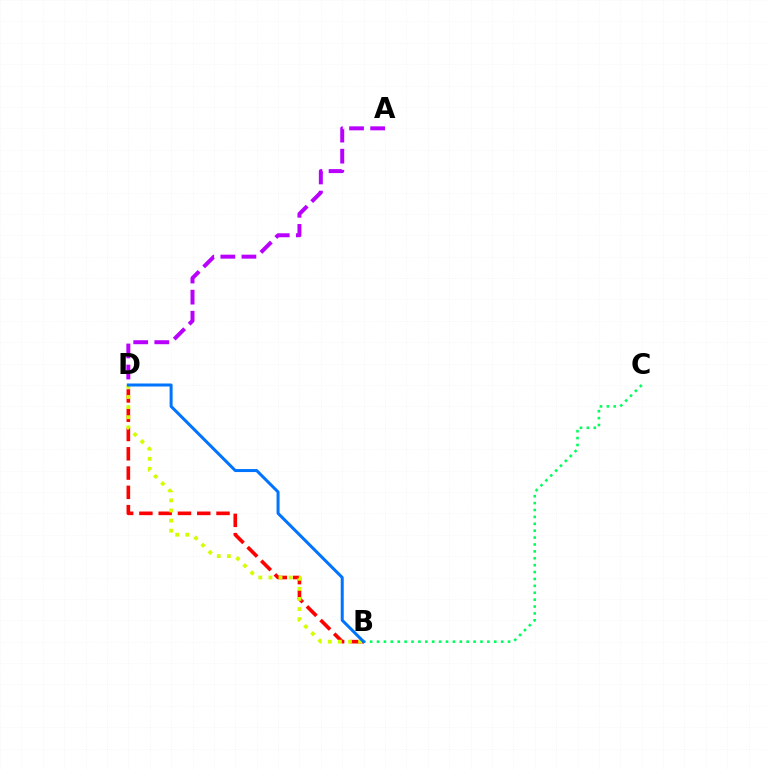{('A', 'D'): [{'color': '#b900ff', 'line_style': 'dashed', 'thickness': 2.87}], ('B', 'D'): [{'color': '#ff0000', 'line_style': 'dashed', 'thickness': 2.62}, {'color': '#d1ff00', 'line_style': 'dotted', 'thickness': 2.74}, {'color': '#0074ff', 'line_style': 'solid', 'thickness': 2.16}], ('B', 'C'): [{'color': '#00ff5c', 'line_style': 'dotted', 'thickness': 1.87}]}